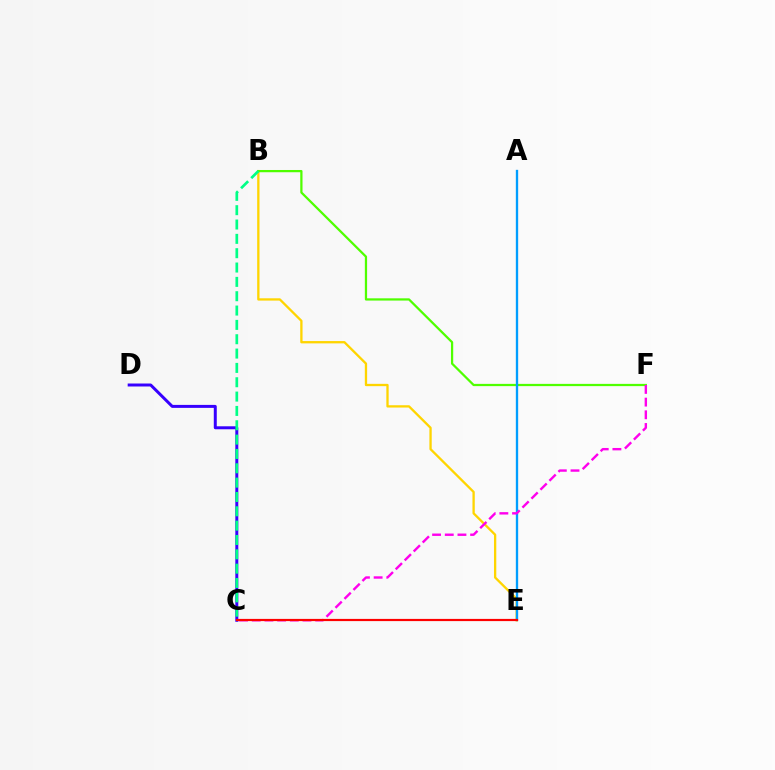{('B', 'E'): [{'color': '#ffd500', 'line_style': 'solid', 'thickness': 1.66}], ('C', 'D'): [{'color': '#3700ff', 'line_style': 'solid', 'thickness': 2.15}], ('B', 'F'): [{'color': '#4fff00', 'line_style': 'solid', 'thickness': 1.62}], ('A', 'E'): [{'color': '#009eff', 'line_style': 'solid', 'thickness': 1.68}], ('B', 'C'): [{'color': '#00ff86', 'line_style': 'dashed', 'thickness': 1.95}], ('C', 'F'): [{'color': '#ff00ed', 'line_style': 'dashed', 'thickness': 1.72}], ('C', 'E'): [{'color': '#ff0000', 'line_style': 'solid', 'thickness': 1.58}]}